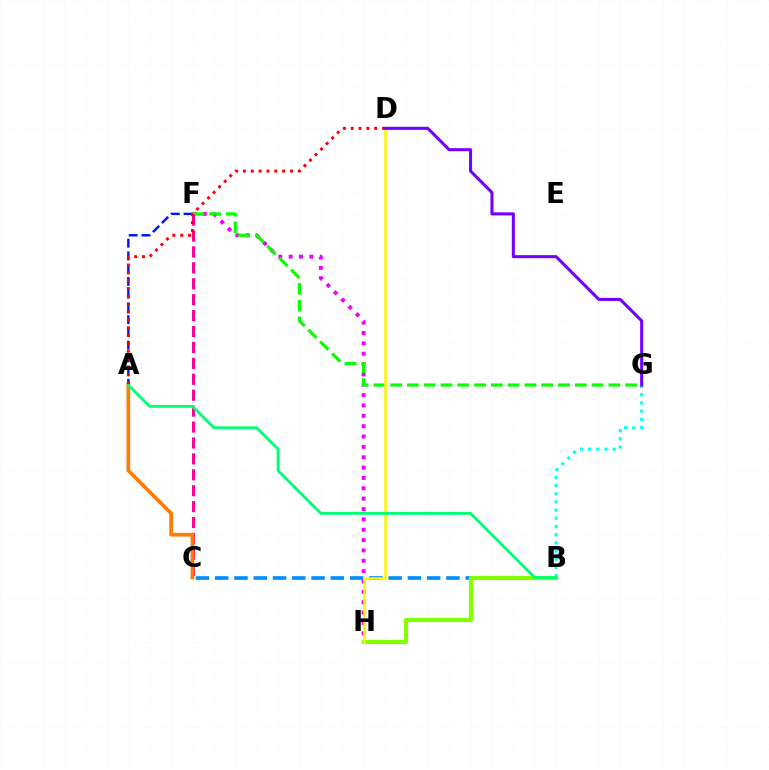{('B', 'C'): [{'color': '#008cff', 'line_style': 'dashed', 'thickness': 2.62}], ('A', 'F'): [{'color': '#0010ff', 'line_style': 'dashed', 'thickness': 1.73}], ('F', 'H'): [{'color': '#ee00ff', 'line_style': 'dotted', 'thickness': 2.81}], ('B', 'G'): [{'color': '#00fff6', 'line_style': 'dotted', 'thickness': 2.23}], ('F', 'G'): [{'color': '#08ff00', 'line_style': 'dashed', 'thickness': 2.28}], ('C', 'F'): [{'color': '#ff0094', 'line_style': 'dashed', 'thickness': 2.16}], ('B', 'H'): [{'color': '#84ff00', 'line_style': 'solid', 'thickness': 2.98}], ('A', 'C'): [{'color': '#ff7c00', 'line_style': 'solid', 'thickness': 2.65}], ('D', 'H'): [{'color': '#fcf500', 'line_style': 'solid', 'thickness': 1.82}], ('A', 'B'): [{'color': '#00ff74', 'line_style': 'solid', 'thickness': 2.03}], ('A', 'D'): [{'color': '#ff0000', 'line_style': 'dotted', 'thickness': 2.13}], ('D', 'G'): [{'color': '#7200ff', 'line_style': 'solid', 'thickness': 2.19}]}